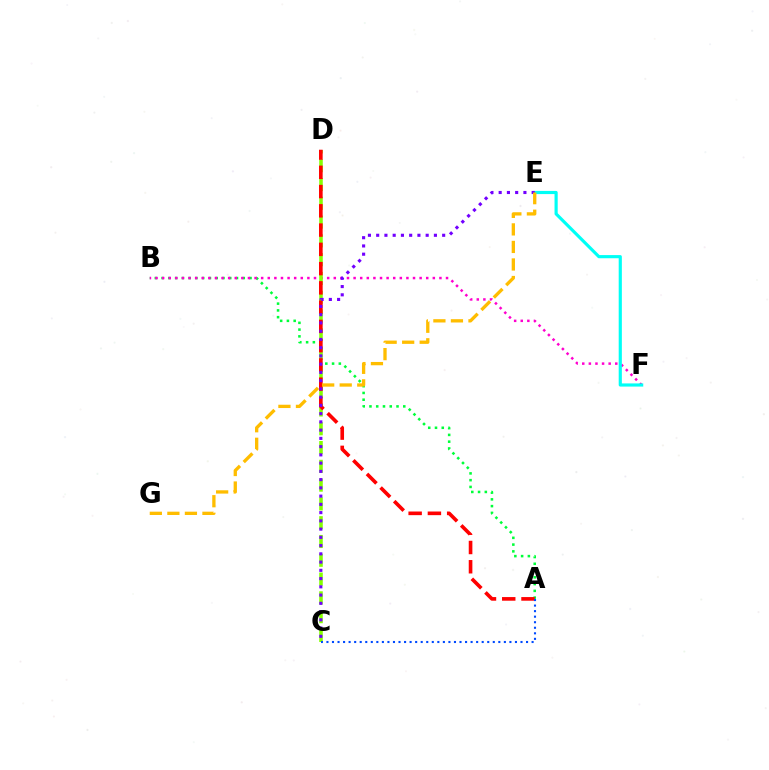{('A', 'B'): [{'color': '#00ff39', 'line_style': 'dotted', 'thickness': 1.84}], ('B', 'F'): [{'color': '#ff00cf', 'line_style': 'dotted', 'thickness': 1.79}], ('C', 'D'): [{'color': '#84ff00', 'line_style': 'dashed', 'thickness': 2.55}], ('A', 'D'): [{'color': '#ff0000', 'line_style': 'dashed', 'thickness': 2.62}], ('E', 'F'): [{'color': '#00fff6', 'line_style': 'solid', 'thickness': 2.28}], ('C', 'E'): [{'color': '#7200ff', 'line_style': 'dotted', 'thickness': 2.24}], ('E', 'G'): [{'color': '#ffbd00', 'line_style': 'dashed', 'thickness': 2.38}], ('A', 'C'): [{'color': '#004bff', 'line_style': 'dotted', 'thickness': 1.51}]}